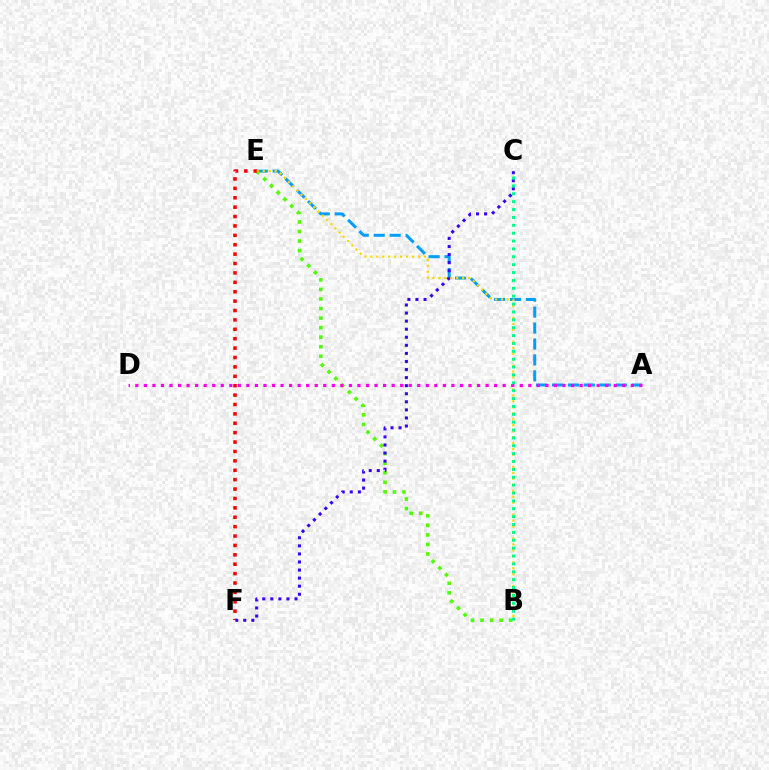{('A', 'E'): [{'color': '#009eff', 'line_style': 'dashed', 'thickness': 2.17}], ('B', 'E'): [{'color': '#4fff00', 'line_style': 'dotted', 'thickness': 2.59}, {'color': '#ffd500', 'line_style': 'dotted', 'thickness': 1.62}], ('E', 'F'): [{'color': '#ff0000', 'line_style': 'dotted', 'thickness': 2.55}], ('C', 'F'): [{'color': '#3700ff', 'line_style': 'dotted', 'thickness': 2.19}], ('A', 'D'): [{'color': '#ff00ed', 'line_style': 'dotted', 'thickness': 2.32}], ('B', 'C'): [{'color': '#00ff86', 'line_style': 'dotted', 'thickness': 2.14}]}